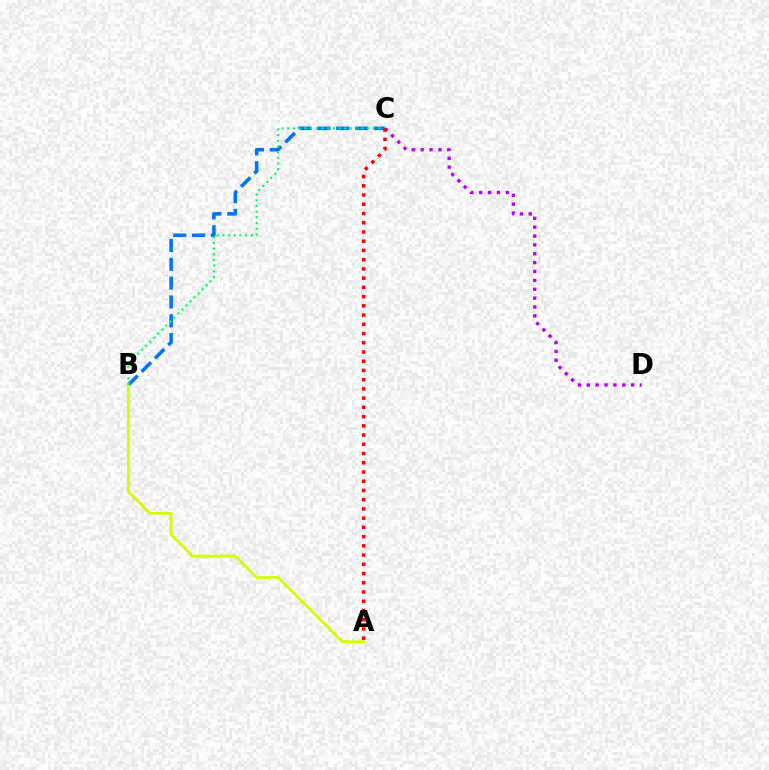{('B', 'C'): [{'color': '#0074ff', 'line_style': 'dashed', 'thickness': 2.56}, {'color': '#00ff5c', 'line_style': 'dotted', 'thickness': 1.55}], ('A', 'B'): [{'color': '#d1ff00', 'line_style': 'solid', 'thickness': 1.96}], ('C', 'D'): [{'color': '#b900ff', 'line_style': 'dotted', 'thickness': 2.41}], ('A', 'C'): [{'color': '#ff0000', 'line_style': 'dotted', 'thickness': 2.51}]}